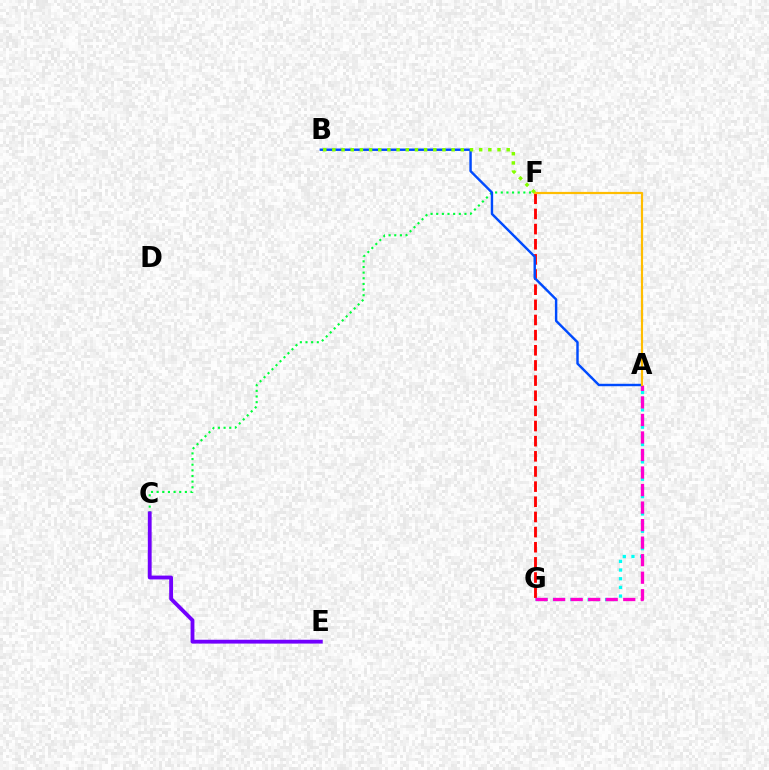{('A', 'G'): [{'color': '#00fff6', 'line_style': 'dotted', 'thickness': 2.36}, {'color': '#ff00cf', 'line_style': 'dashed', 'thickness': 2.38}], ('C', 'F'): [{'color': '#00ff39', 'line_style': 'dotted', 'thickness': 1.53}], ('F', 'G'): [{'color': '#ff0000', 'line_style': 'dashed', 'thickness': 2.06}], ('C', 'E'): [{'color': '#7200ff', 'line_style': 'solid', 'thickness': 2.76}], ('A', 'B'): [{'color': '#004bff', 'line_style': 'solid', 'thickness': 1.75}], ('A', 'F'): [{'color': '#ffbd00', 'line_style': 'solid', 'thickness': 1.59}], ('B', 'F'): [{'color': '#84ff00', 'line_style': 'dotted', 'thickness': 2.49}]}